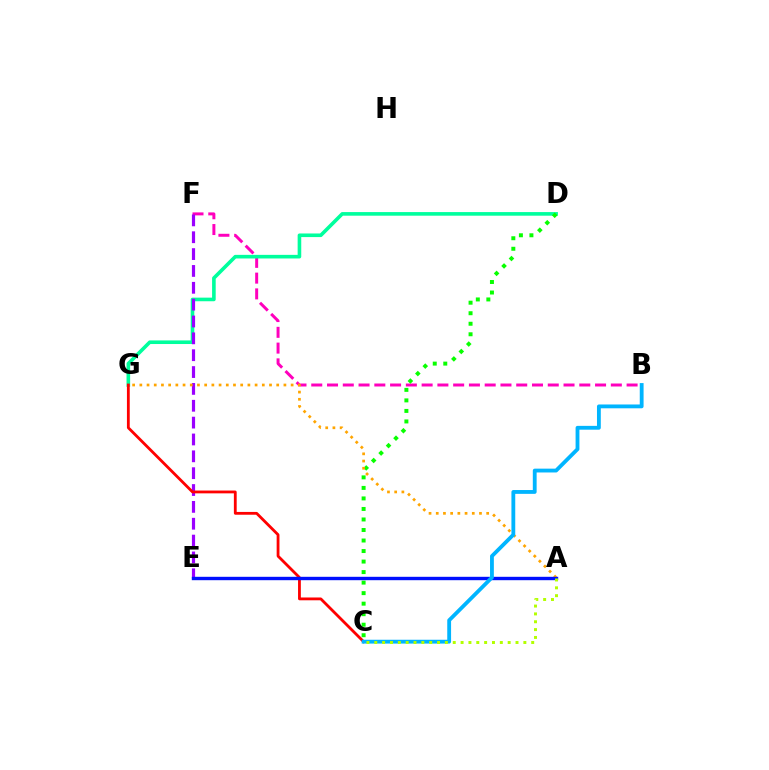{('B', 'F'): [{'color': '#ff00bd', 'line_style': 'dashed', 'thickness': 2.14}], ('D', 'G'): [{'color': '#00ff9d', 'line_style': 'solid', 'thickness': 2.6}], ('C', 'D'): [{'color': '#08ff00', 'line_style': 'dotted', 'thickness': 2.86}], ('E', 'F'): [{'color': '#9b00ff', 'line_style': 'dashed', 'thickness': 2.29}], ('A', 'G'): [{'color': '#ffa500', 'line_style': 'dotted', 'thickness': 1.96}], ('C', 'G'): [{'color': '#ff0000', 'line_style': 'solid', 'thickness': 2.02}], ('A', 'E'): [{'color': '#0010ff', 'line_style': 'solid', 'thickness': 2.44}], ('B', 'C'): [{'color': '#00b5ff', 'line_style': 'solid', 'thickness': 2.75}], ('A', 'C'): [{'color': '#b3ff00', 'line_style': 'dotted', 'thickness': 2.13}]}